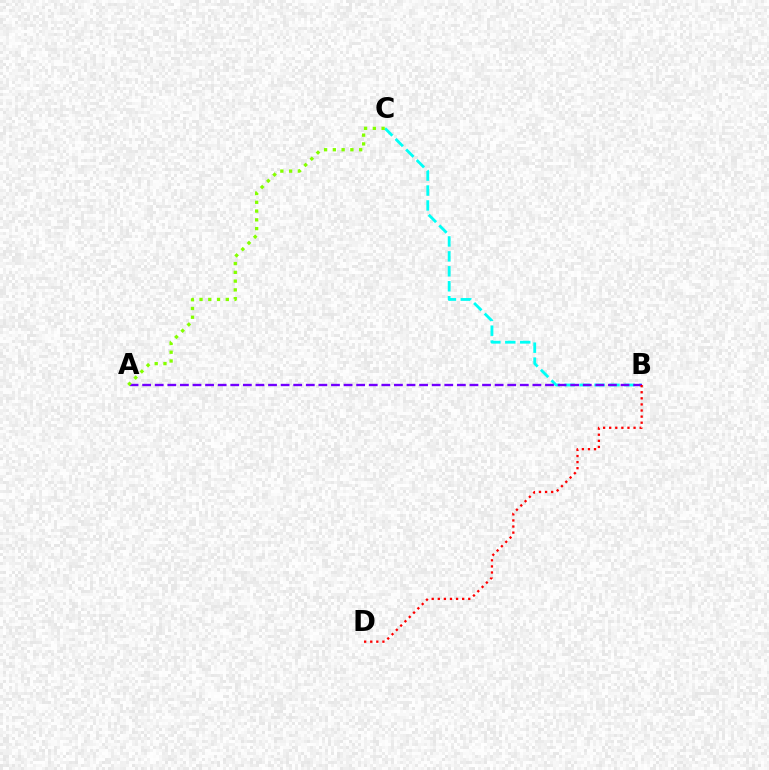{('B', 'C'): [{'color': '#00fff6', 'line_style': 'dashed', 'thickness': 2.03}], ('A', 'B'): [{'color': '#7200ff', 'line_style': 'dashed', 'thickness': 1.71}], ('B', 'D'): [{'color': '#ff0000', 'line_style': 'dotted', 'thickness': 1.66}], ('A', 'C'): [{'color': '#84ff00', 'line_style': 'dotted', 'thickness': 2.38}]}